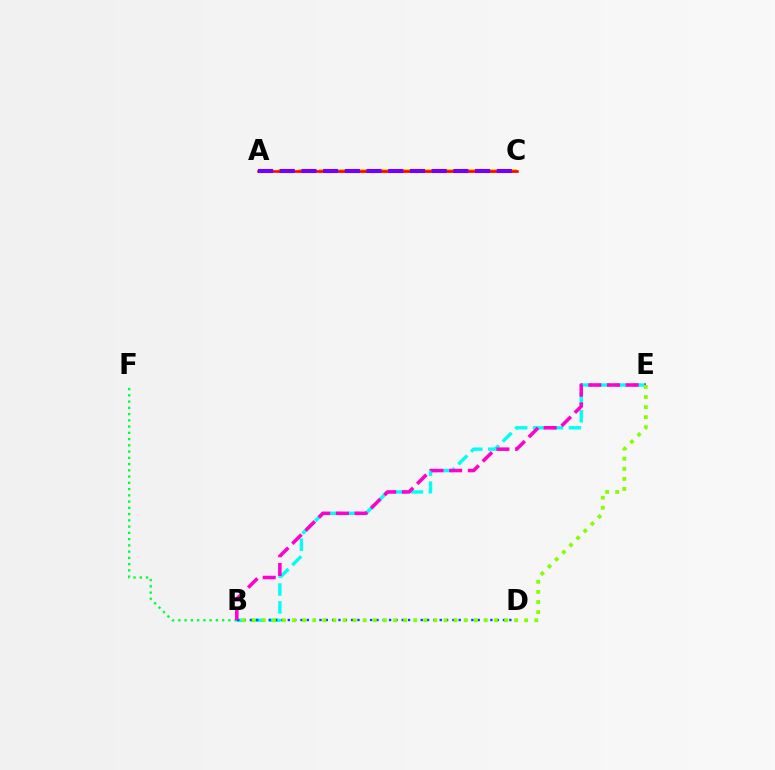{('B', 'E'): [{'color': '#00fff6', 'line_style': 'dashed', 'thickness': 2.43}, {'color': '#ff00cf', 'line_style': 'dashed', 'thickness': 2.54}, {'color': '#84ff00', 'line_style': 'dotted', 'thickness': 2.74}], ('B', 'F'): [{'color': '#00ff39', 'line_style': 'dotted', 'thickness': 1.7}], ('B', 'D'): [{'color': '#004bff', 'line_style': 'dotted', 'thickness': 1.72}], ('A', 'C'): [{'color': '#ffbd00', 'line_style': 'dashed', 'thickness': 2.78}, {'color': '#ff0000', 'line_style': 'solid', 'thickness': 1.83}, {'color': '#7200ff', 'line_style': 'dashed', 'thickness': 2.95}]}